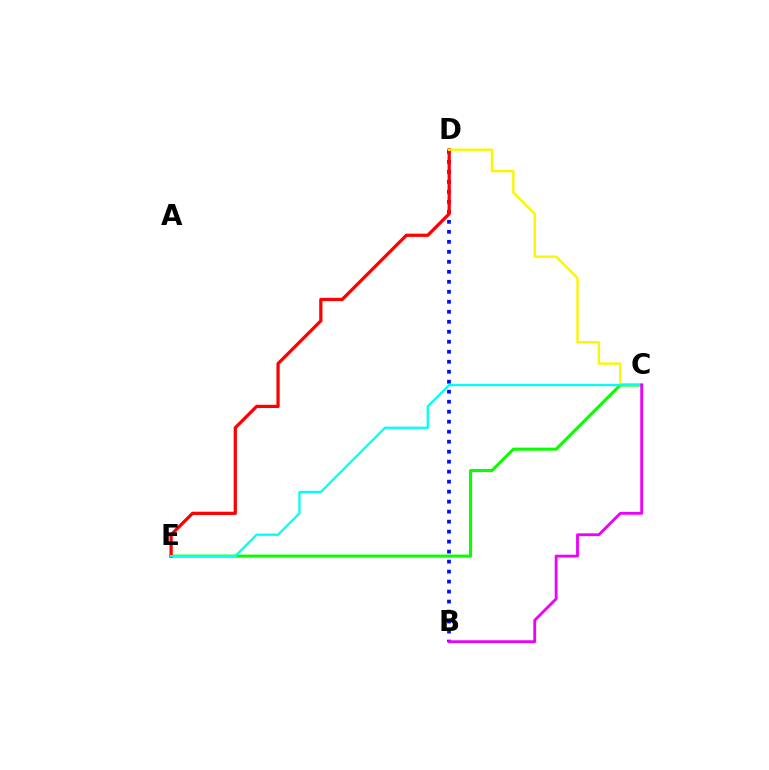{('B', 'D'): [{'color': '#0010ff', 'line_style': 'dotted', 'thickness': 2.72}], ('C', 'E'): [{'color': '#08ff00', 'line_style': 'solid', 'thickness': 2.22}, {'color': '#00fff6', 'line_style': 'solid', 'thickness': 1.65}], ('D', 'E'): [{'color': '#ff0000', 'line_style': 'solid', 'thickness': 2.33}], ('C', 'D'): [{'color': '#fcf500', 'line_style': 'solid', 'thickness': 1.71}], ('B', 'C'): [{'color': '#ee00ff', 'line_style': 'solid', 'thickness': 2.03}]}